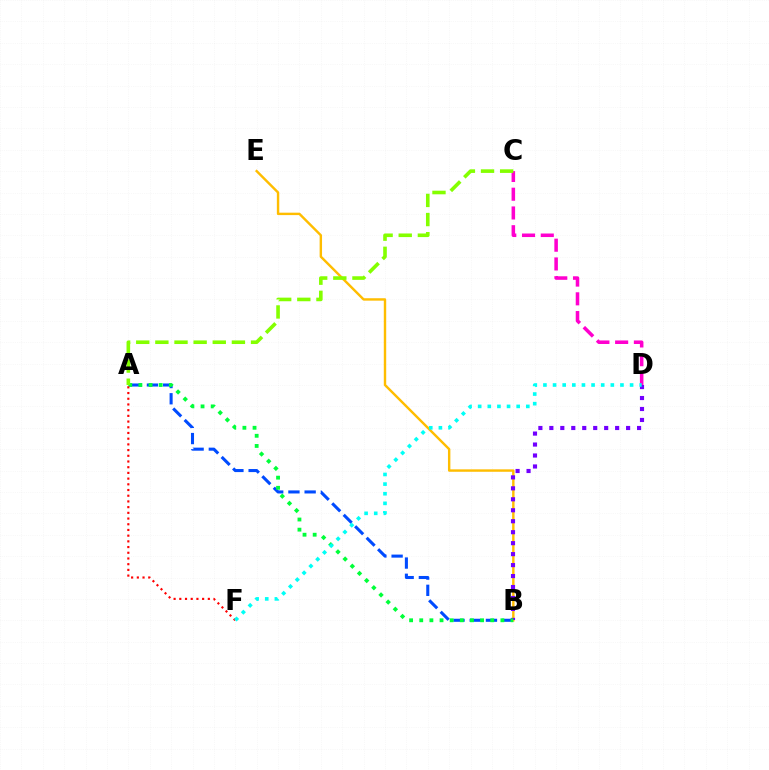{('C', 'D'): [{'color': '#ff00cf', 'line_style': 'dashed', 'thickness': 2.55}], ('A', 'B'): [{'color': '#004bff', 'line_style': 'dashed', 'thickness': 2.2}, {'color': '#00ff39', 'line_style': 'dotted', 'thickness': 2.76}], ('B', 'E'): [{'color': '#ffbd00', 'line_style': 'solid', 'thickness': 1.74}], ('B', 'D'): [{'color': '#7200ff', 'line_style': 'dotted', 'thickness': 2.98}], ('A', 'C'): [{'color': '#84ff00', 'line_style': 'dashed', 'thickness': 2.6}], ('A', 'F'): [{'color': '#ff0000', 'line_style': 'dotted', 'thickness': 1.55}], ('D', 'F'): [{'color': '#00fff6', 'line_style': 'dotted', 'thickness': 2.62}]}